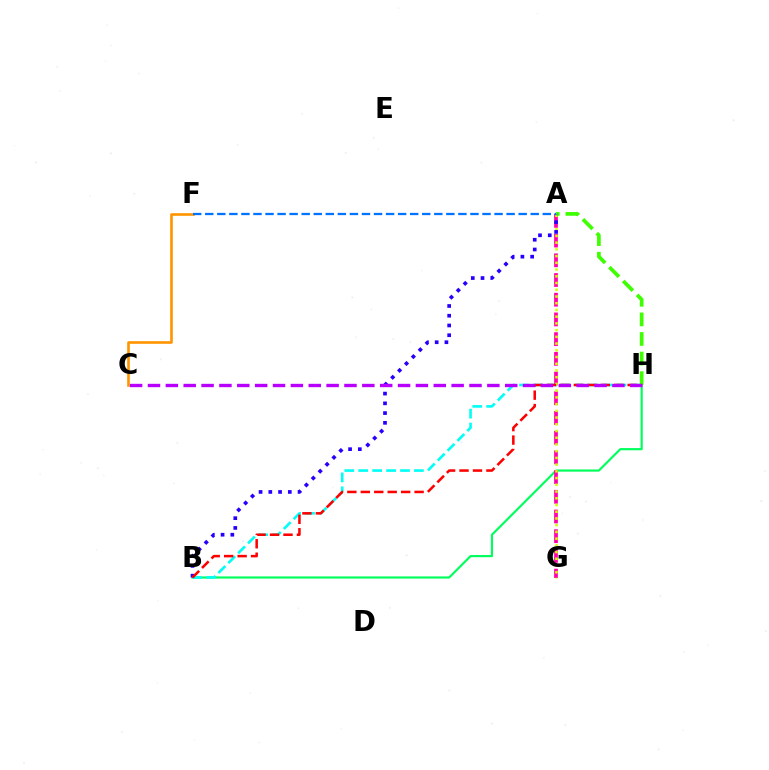{('B', 'H'): [{'color': '#00ff5c', 'line_style': 'solid', 'thickness': 1.56}, {'color': '#00fff6', 'line_style': 'dashed', 'thickness': 1.89}, {'color': '#ff0000', 'line_style': 'dashed', 'thickness': 1.83}], ('A', 'G'): [{'color': '#ff00ac', 'line_style': 'dashed', 'thickness': 2.68}, {'color': '#d1ff00', 'line_style': 'dotted', 'thickness': 1.83}], ('C', 'F'): [{'color': '#ff9400', 'line_style': 'solid', 'thickness': 1.88}], ('A', 'H'): [{'color': '#3dff00', 'line_style': 'dashed', 'thickness': 2.66}], ('A', 'B'): [{'color': '#2500ff', 'line_style': 'dotted', 'thickness': 2.65}], ('A', 'F'): [{'color': '#0074ff', 'line_style': 'dashed', 'thickness': 1.64}], ('C', 'H'): [{'color': '#b900ff', 'line_style': 'dashed', 'thickness': 2.43}]}